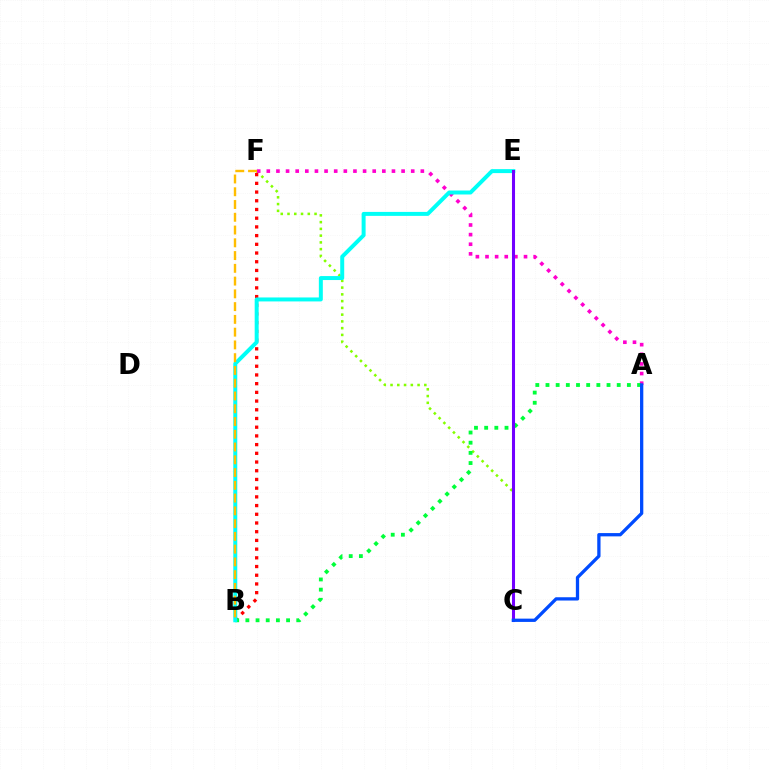{('C', 'F'): [{'color': '#84ff00', 'line_style': 'dotted', 'thickness': 1.84}], ('A', 'F'): [{'color': '#ff00cf', 'line_style': 'dotted', 'thickness': 2.62}], ('B', 'F'): [{'color': '#ff0000', 'line_style': 'dotted', 'thickness': 2.37}, {'color': '#ffbd00', 'line_style': 'dashed', 'thickness': 1.73}], ('A', 'B'): [{'color': '#00ff39', 'line_style': 'dotted', 'thickness': 2.76}], ('B', 'E'): [{'color': '#00fff6', 'line_style': 'solid', 'thickness': 2.86}], ('C', 'E'): [{'color': '#7200ff', 'line_style': 'solid', 'thickness': 2.2}], ('A', 'C'): [{'color': '#004bff', 'line_style': 'solid', 'thickness': 2.37}]}